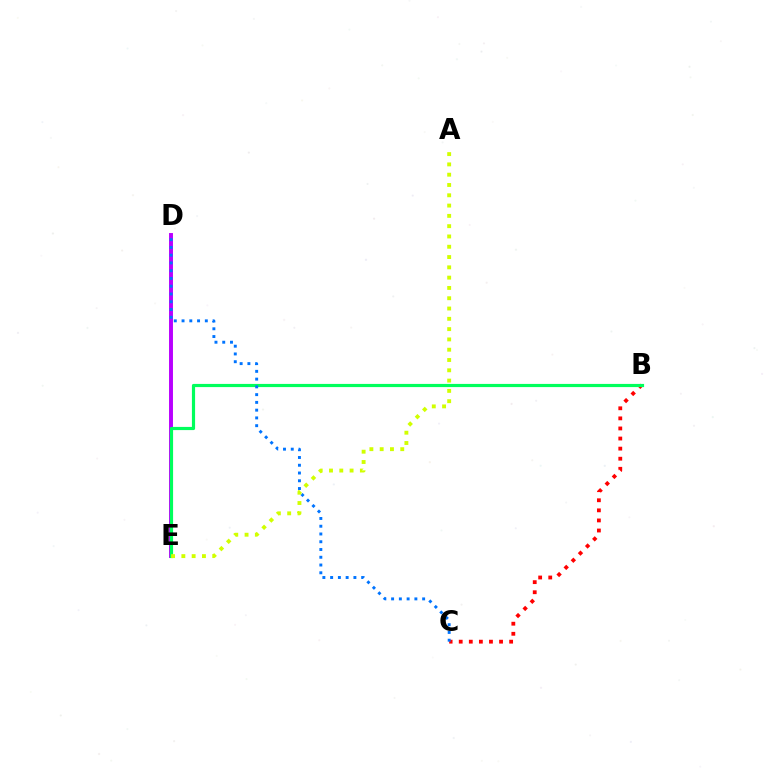{('D', 'E'): [{'color': '#b900ff', 'line_style': 'solid', 'thickness': 2.83}], ('B', 'C'): [{'color': '#ff0000', 'line_style': 'dotted', 'thickness': 2.74}], ('B', 'E'): [{'color': '#00ff5c', 'line_style': 'solid', 'thickness': 2.29}], ('C', 'D'): [{'color': '#0074ff', 'line_style': 'dotted', 'thickness': 2.11}], ('A', 'E'): [{'color': '#d1ff00', 'line_style': 'dotted', 'thickness': 2.8}]}